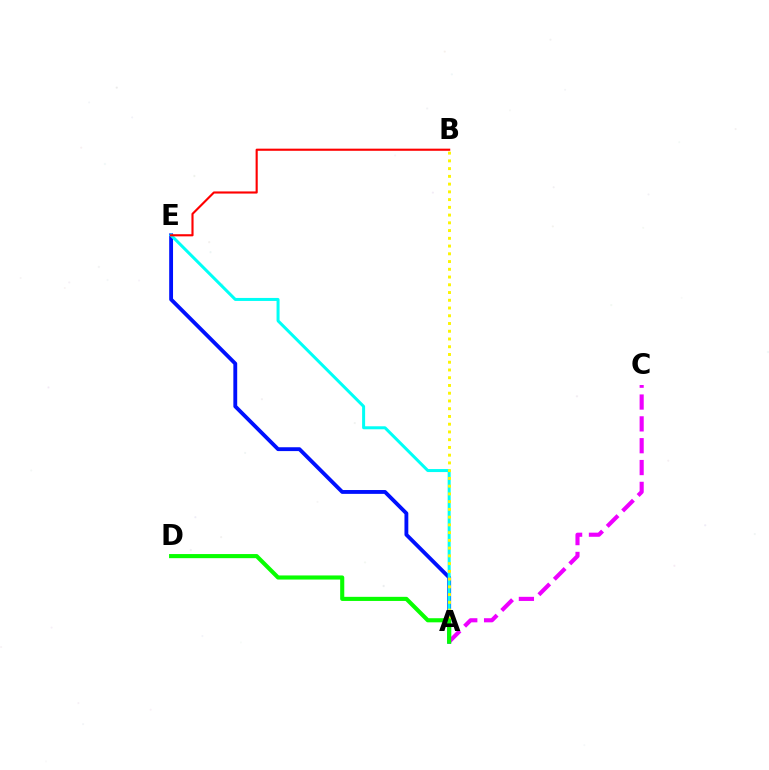{('A', 'E'): [{'color': '#0010ff', 'line_style': 'solid', 'thickness': 2.77}, {'color': '#00fff6', 'line_style': 'solid', 'thickness': 2.16}], ('A', 'C'): [{'color': '#ee00ff', 'line_style': 'dashed', 'thickness': 2.97}], ('A', 'B'): [{'color': '#fcf500', 'line_style': 'dotted', 'thickness': 2.1}], ('B', 'E'): [{'color': '#ff0000', 'line_style': 'solid', 'thickness': 1.54}], ('A', 'D'): [{'color': '#08ff00', 'line_style': 'solid', 'thickness': 2.96}]}